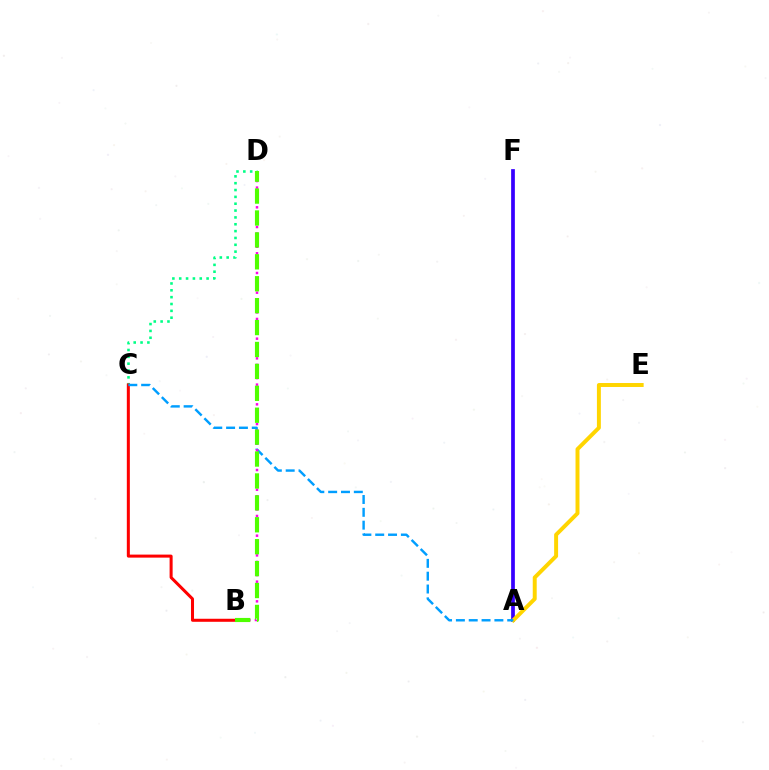{('C', 'D'): [{'color': '#00ff86', 'line_style': 'dotted', 'thickness': 1.86}], ('B', 'C'): [{'color': '#ff0000', 'line_style': 'solid', 'thickness': 2.18}], ('A', 'F'): [{'color': '#3700ff', 'line_style': 'solid', 'thickness': 2.68}], ('A', 'E'): [{'color': '#ffd500', 'line_style': 'solid', 'thickness': 2.84}], ('A', 'C'): [{'color': '#009eff', 'line_style': 'dashed', 'thickness': 1.74}], ('B', 'D'): [{'color': '#ff00ed', 'line_style': 'dotted', 'thickness': 1.78}, {'color': '#4fff00', 'line_style': 'dashed', 'thickness': 2.98}]}